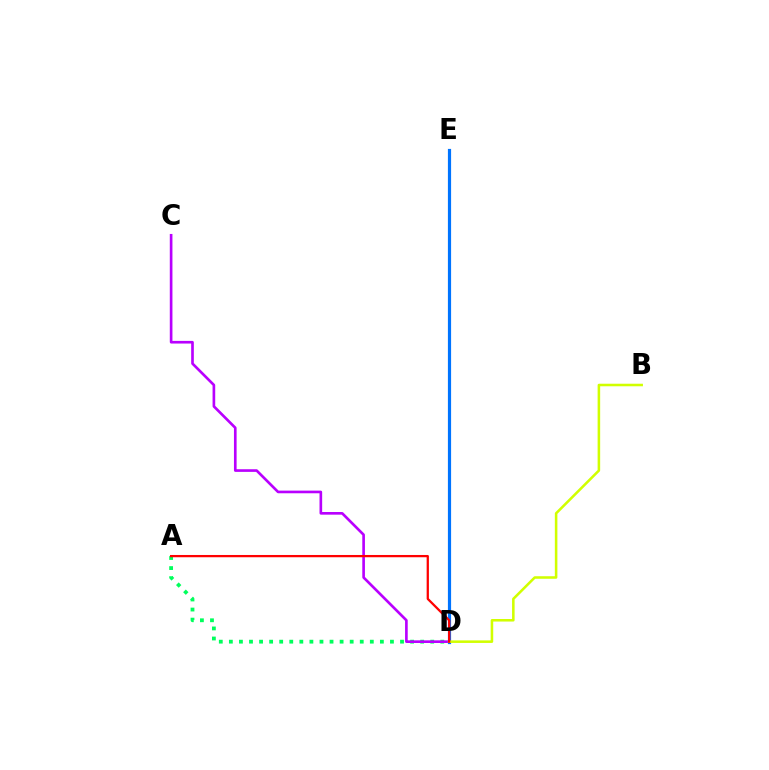{('A', 'D'): [{'color': '#00ff5c', 'line_style': 'dotted', 'thickness': 2.74}, {'color': '#ff0000', 'line_style': 'solid', 'thickness': 1.63}], ('C', 'D'): [{'color': '#b900ff', 'line_style': 'solid', 'thickness': 1.91}], ('D', 'E'): [{'color': '#0074ff', 'line_style': 'solid', 'thickness': 2.29}], ('B', 'D'): [{'color': '#d1ff00', 'line_style': 'solid', 'thickness': 1.84}]}